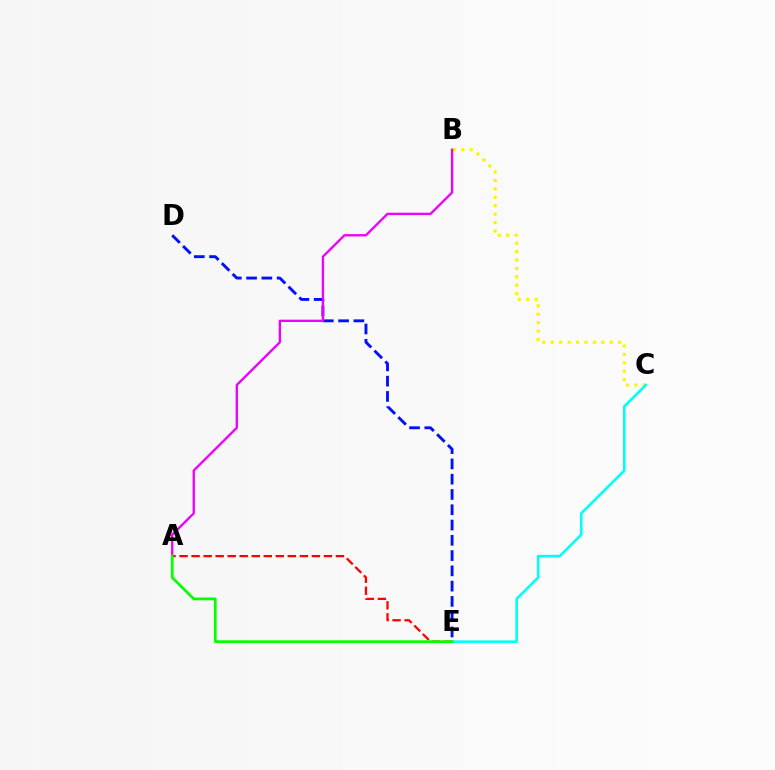{('B', 'C'): [{'color': '#fcf500', 'line_style': 'dotted', 'thickness': 2.29}], ('D', 'E'): [{'color': '#0010ff', 'line_style': 'dashed', 'thickness': 2.08}], ('A', 'B'): [{'color': '#ee00ff', 'line_style': 'solid', 'thickness': 1.69}], ('C', 'E'): [{'color': '#00fff6', 'line_style': 'solid', 'thickness': 1.87}], ('A', 'E'): [{'color': '#ff0000', 'line_style': 'dashed', 'thickness': 1.63}, {'color': '#08ff00', 'line_style': 'solid', 'thickness': 1.99}]}